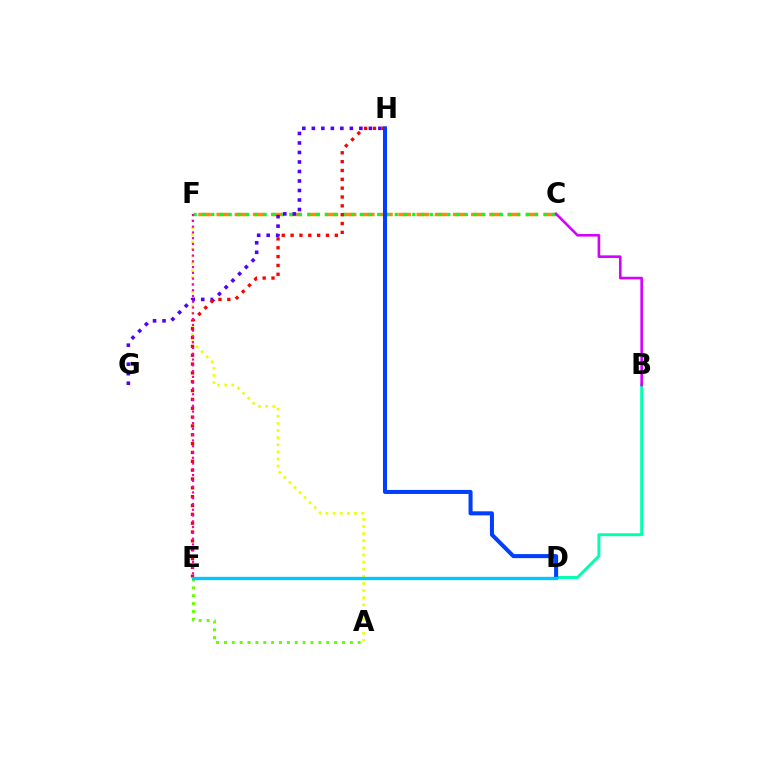{('C', 'F'): [{'color': '#ff8800', 'line_style': 'dashed', 'thickness': 2.47}, {'color': '#00ff27', 'line_style': 'dotted', 'thickness': 2.38}], ('A', 'F'): [{'color': '#eeff00', 'line_style': 'dotted', 'thickness': 1.93}], ('B', 'D'): [{'color': '#00ffaf', 'line_style': 'solid', 'thickness': 2.11}], ('G', 'H'): [{'color': '#4f00ff', 'line_style': 'dotted', 'thickness': 2.58}], ('B', 'C'): [{'color': '#d600ff', 'line_style': 'solid', 'thickness': 1.88}], ('E', 'H'): [{'color': '#ff0000', 'line_style': 'dotted', 'thickness': 2.4}], ('D', 'H'): [{'color': '#003fff', 'line_style': 'solid', 'thickness': 2.91}], ('A', 'E'): [{'color': '#66ff00', 'line_style': 'dotted', 'thickness': 2.14}], ('D', 'E'): [{'color': '#00c7ff', 'line_style': 'solid', 'thickness': 2.4}], ('E', 'F'): [{'color': '#ff00a0', 'line_style': 'dotted', 'thickness': 1.57}]}